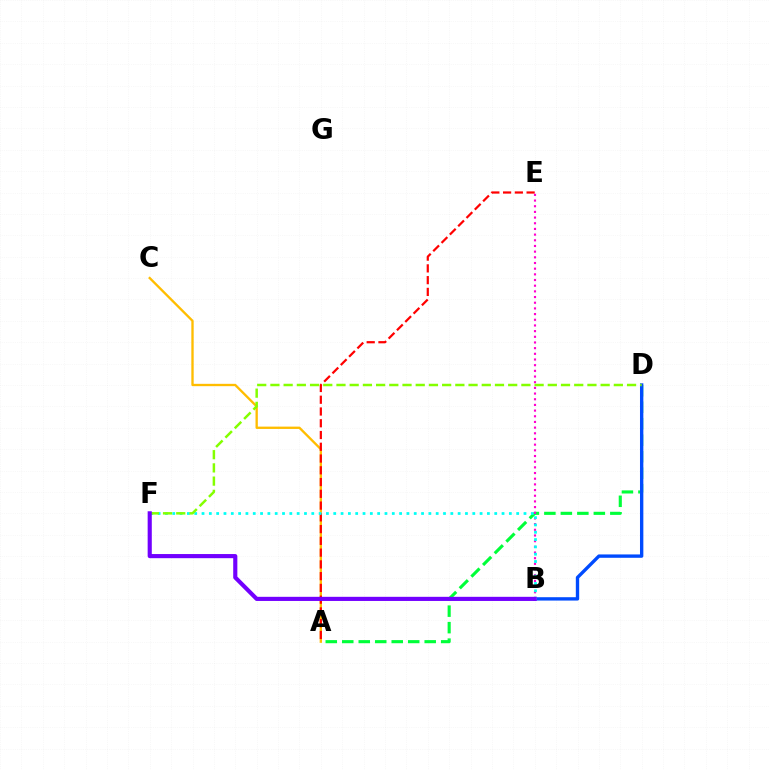{('A', 'C'): [{'color': '#ffbd00', 'line_style': 'solid', 'thickness': 1.68}], ('A', 'D'): [{'color': '#00ff39', 'line_style': 'dashed', 'thickness': 2.24}], ('B', 'E'): [{'color': '#ff00cf', 'line_style': 'dotted', 'thickness': 1.54}], ('A', 'E'): [{'color': '#ff0000', 'line_style': 'dashed', 'thickness': 1.6}], ('B', 'D'): [{'color': '#004bff', 'line_style': 'solid', 'thickness': 2.42}], ('B', 'F'): [{'color': '#00fff6', 'line_style': 'dotted', 'thickness': 1.99}, {'color': '#7200ff', 'line_style': 'solid', 'thickness': 2.98}], ('D', 'F'): [{'color': '#84ff00', 'line_style': 'dashed', 'thickness': 1.79}]}